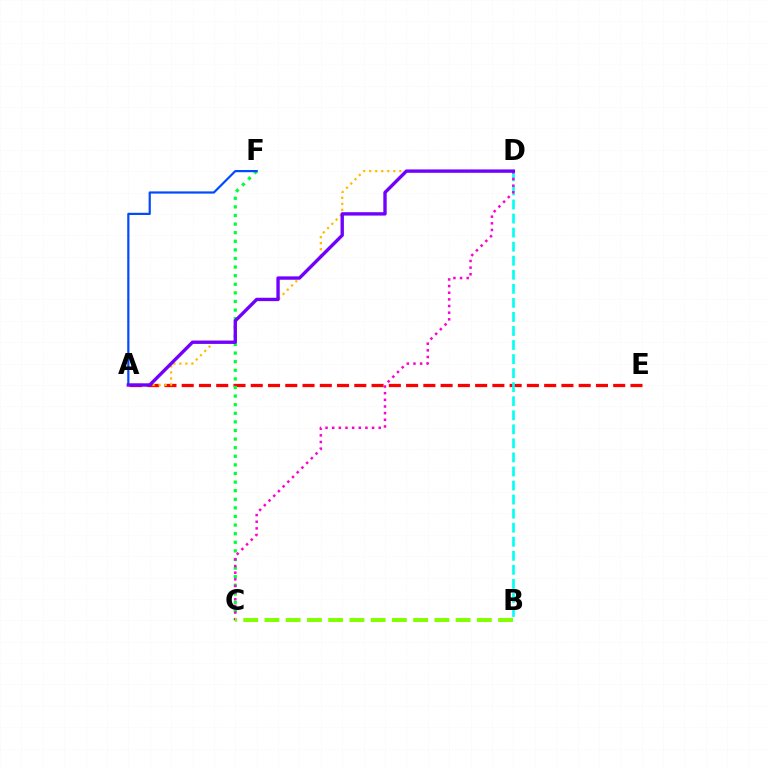{('A', 'E'): [{'color': '#ff0000', 'line_style': 'dashed', 'thickness': 2.34}], ('C', 'F'): [{'color': '#00ff39', 'line_style': 'dotted', 'thickness': 2.34}], ('A', 'D'): [{'color': '#ffbd00', 'line_style': 'dotted', 'thickness': 1.64}, {'color': '#7200ff', 'line_style': 'solid', 'thickness': 2.42}], ('B', 'D'): [{'color': '#00fff6', 'line_style': 'dashed', 'thickness': 1.91}], ('A', 'F'): [{'color': '#004bff', 'line_style': 'solid', 'thickness': 1.59}], ('C', 'D'): [{'color': '#ff00cf', 'line_style': 'dotted', 'thickness': 1.81}], ('B', 'C'): [{'color': '#84ff00', 'line_style': 'dashed', 'thickness': 2.89}]}